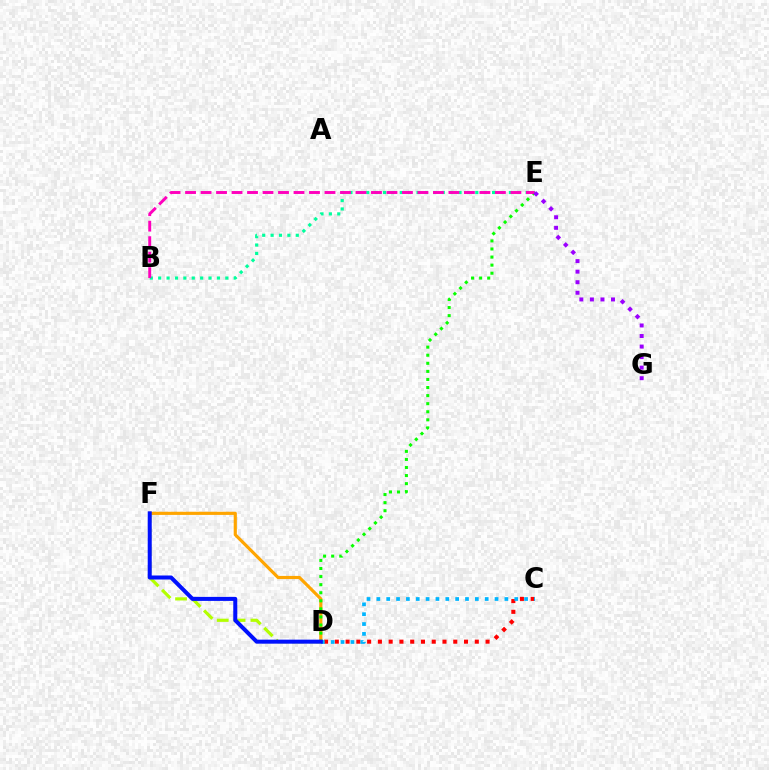{('C', 'D'): [{'color': '#ff0000', 'line_style': 'dotted', 'thickness': 2.93}, {'color': '#00b5ff', 'line_style': 'dotted', 'thickness': 2.68}], ('D', 'F'): [{'color': '#ffa500', 'line_style': 'solid', 'thickness': 2.28}, {'color': '#b3ff00', 'line_style': 'dashed', 'thickness': 2.29}, {'color': '#0010ff', 'line_style': 'solid', 'thickness': 2.89}], ('B', 'E'): [{'color': '#00ff9d', 'line_style': 'dotted', 'thickness': 2.28}, {'color': '#ff00bd', 'line_style': 'dashed', 'thickness': 2.1}], ('D', 'E'): [{'color': '#08ff00', 'line_style': 'dotted', 'thickness': 2.19}], ('E', 'G'): [{'color': '#9b00ff', 'line_style': 'dotted', 'thickness': 2.86}]}